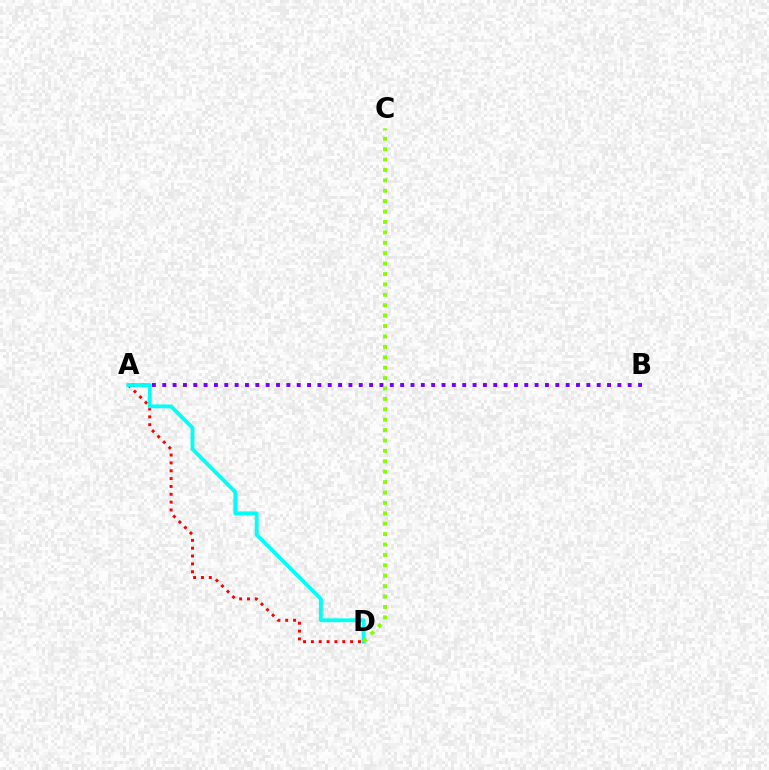{('A', 'B'): [{'color': '#7200ff', 'line_style': 'dotted', 'thickness': 2.81}], ('A', 'D'): [{'color': '#ff0000', 'line_style': 'dotted', 'thickness': 2.13}, {'color': '#00fff6', 'line_style': 'solid', 'thickness': 2.74}], ('C', 'D'): [{'color': '#84ff00', 'line_style': 'dotted', 'thickness': 2.83}]}